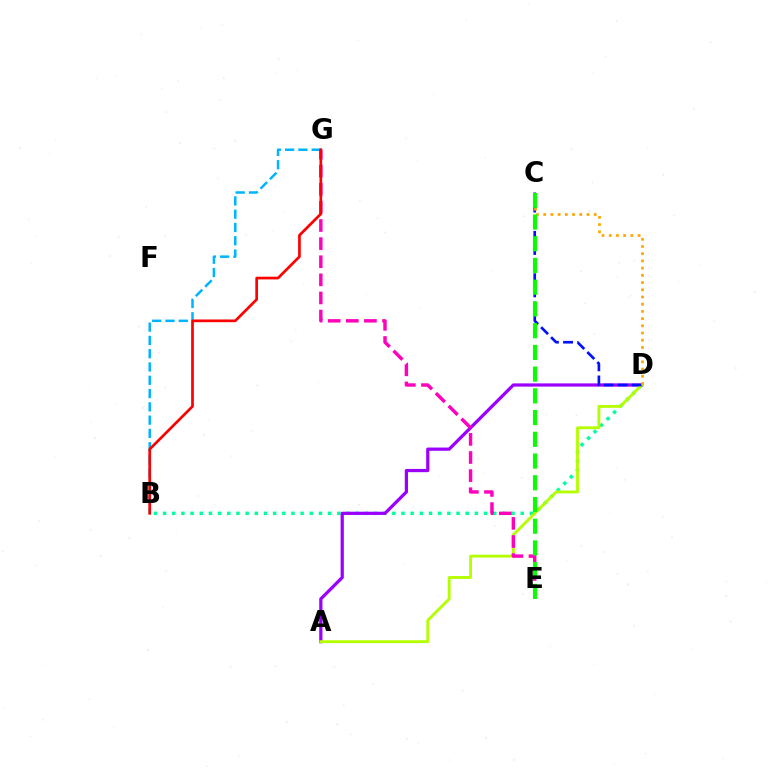{('B', 'D'): [{'color': '#00ff9d', 'line_style': 'dotted', 'thickness': 2.49}], ('B', 'G'): [{'color': '#00b5ff', 'line_style': 'dashed', 'thickness': 1.8}, {'color': '#ff0000', 'line_style': 'solid', 'thickness': 1.94}], ('A', 'D'): [{'color': '#9b00ff', 'line_style': 'solid', 'thickness': 2.33}, {'color': '#b3ff00', 'line_style': 'solid', 'thickness': 2.05}], ('E', 'G'): [{'color': '#ff00bd', 'line_style': 'dashed', 'thickness': 2.46}], ('C', 'D'): [{'color': '#0010ff', 'line_style': 'dashed', 'thickness': 1.92}, {'color': '#ffa500', 'line_style': 'dotted', 'thickness': 1.96}], ('C', 'E'): [{'color': '#08ff00', 'line_style': 'dashed', 'thickness': 2.95}]}